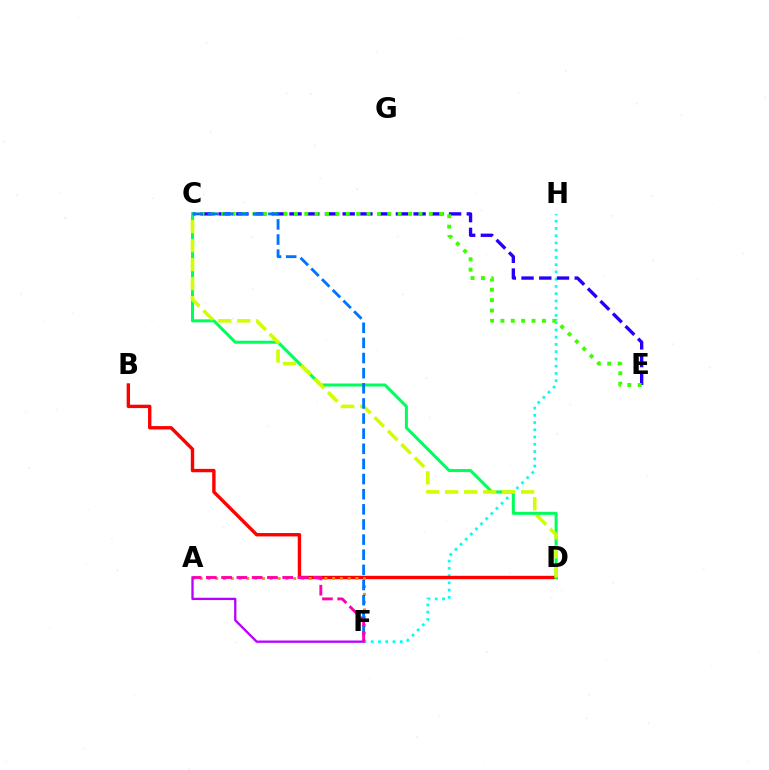{('F', 'H'): [{'color': '#00fff6', 'line_style': 'dotted', 'thickness': 1.97}], ('C', 'E'): [{'color': '#2500ff', 'line_style': 'dashed', 'thickness': 2.41}, {'color': '#3dff00', 'line_style': 'dotted', 'thickness': 2.82}], ('B', 'D'): [{'color': '#ff0000', 'line_style': 'solid', 'thickness': 2.43}], ('A', 'F'): [{'color': '#ff9400', 'line_style': 'dotted', 'thickness': 2.12}, {'color': '#b900ff', 'line_style': 'solid', 'thickness': 1.67}, {'color': '#ff00ac', 'line_style': 'dashed', 'thickness': 2.08}], ('C', 'D'): [{'color': '#00ff5c', 'line_style': 'solid', 'thickness': 2.18}, {'color': '#d1ff00', 'line_style': 'dashed', 'thickness': 2.58}], ('C', 'F'): [{'color': '#0074ff', 'line_style': 'dashed', 'thickness': 2.06}]}